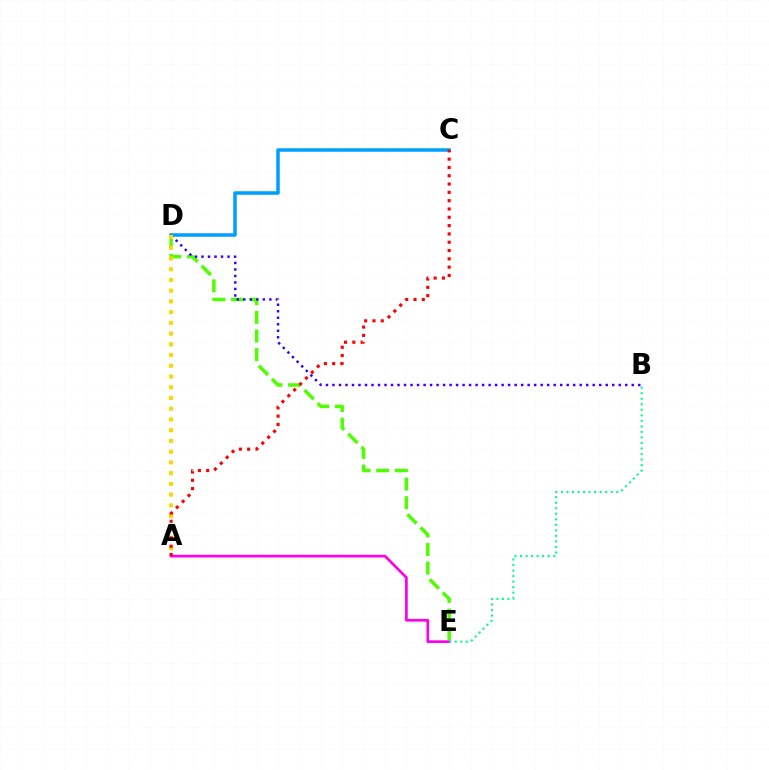{('D', 'E'): [{'color': '#4fff00', 'line_style': 'dashed', 'thickness': 2.52}], ('A', 'E'): [{'color': '#ff00ed', 'line_style': 'solid', 'thickness': 1.95}], ('B', 'E'): [{'color': '#00ff86', 'line_style': 'dotted', 'thickness': 1.5}], ('B', 'D'): [{'color': '#3700ff', 'line_style': 'dotted', 'thickness': 1.77}], ('C', 'D'): [{'color': '#009eff', 'line_style': 'solid', 'thickness': 2.53}], ('A', 'D'): [{'color': '#ffd500', 'line_style': 'dotted', 'thickness': 2.92}], ('A', 'C'): [{'color': '#ff0000', 'line_style': 'dotted', 'thickness': 2.26}]}